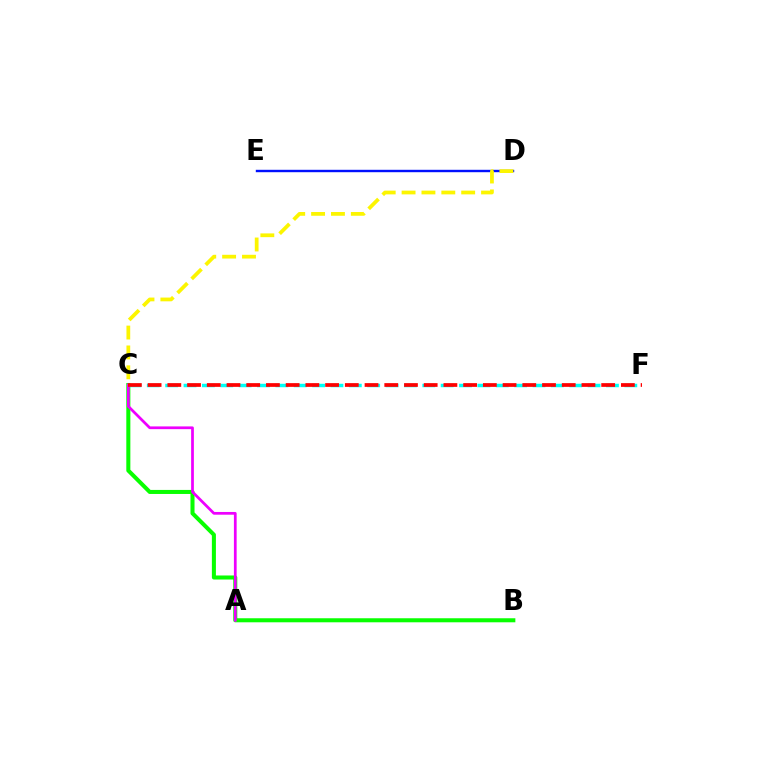{('B', 'C'): [{'color': '#08ff00', 'line_style': 'solid', 'thickness': 2.91}], ('D', 'E'): [{'color': '#0010ff', 'line_style': 'solid', 'thickness': 1.73}], ('C', 'D'): [{'color': '#fcf500', 'line_style': 'dashed', 'thickness': 2.7}], ('C', 'F'): [{'color': '#00fff6', 'line_style': 'dashed', 'thickness': 2.5}, {'color': '#ff0000', 'line_style': 'dashed', 'thickness': 2.68}], ('A', 'C'): [{'color': '#ee00ff', 'line_style': 'solid', 'thickness': 1.97}]}